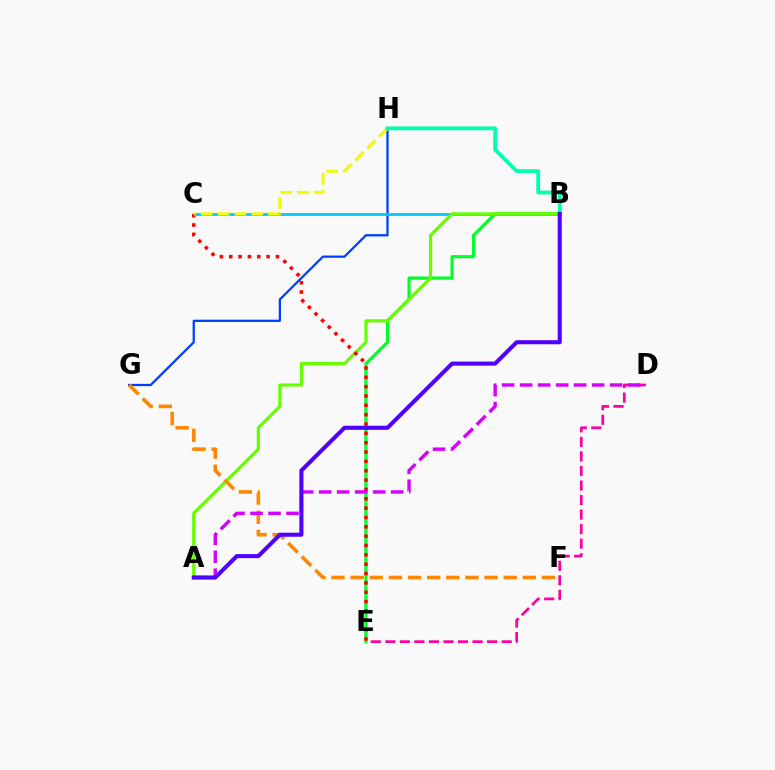{('G', 'H'): [{'color': '#003fff', 'line_style': 'solid', 'thickness': 1.63}], ('B', 'C'): [{'color': '#00c7ff', 'line_style': 'solid', 'thickness': 2.01}], ('D', 'E'): [{'color': '#ff00a0', 'line_style': 'dashed', 'thickness': 1.98}], ('B', 'E'): [{'color': '#00ff27', 'line_style': 'solid', 'thickness': 2.26}], ('A', 'B'): [{'color': '#66ff00', 'line_style': 'solid', 'thickness': 2.3}, {'color': '#4f00ff', 'line_style': 'solid', 'thickness': 2.93}], ('F', 'G'): [{'color': '#ff8800', 'line_style': 'dashed', 'thickness': 2.6}], ('C', 'E'): [{'color': '#ff0000', 'line_style': 'dotted', 'thickness': 2.54}], ('C', 'H'): [{'color': '#eeff00', 'line_style': 'dashed', 'thickness': 2.28}], ('A', 'D'): [{'color': '#d600ff', 'line_style': 'dashed', 'thickness': 2.45}], ('B', 'H'): [{'color': '#00ffaf', 'line_style': 'solid', 'thickness': 2.74}]}